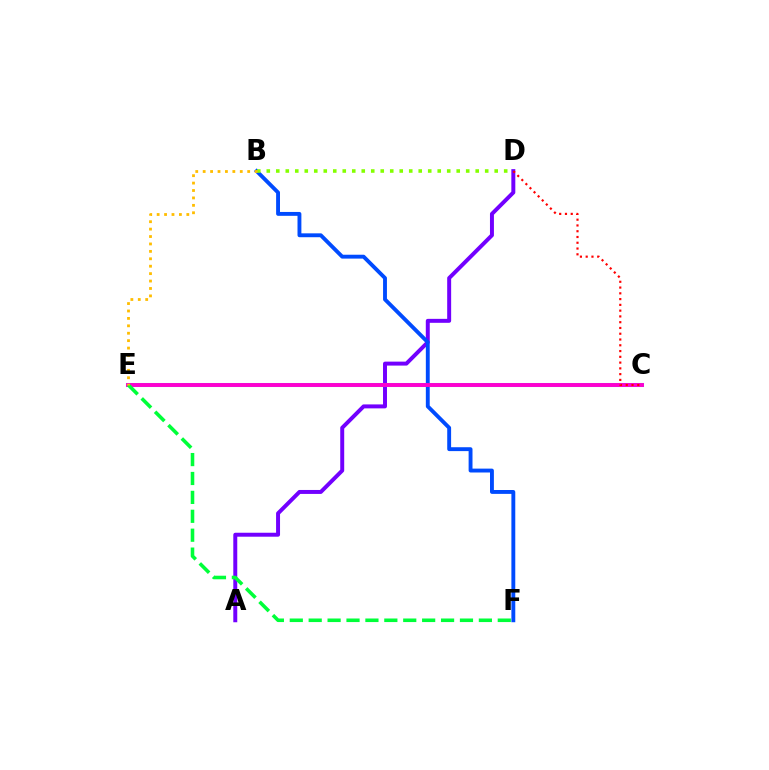{('A', 'D'): [{'color': '#7200ff', 'line_style': 'solid', 'thickness': 2.85}], ('C', 'E'): [{'color': '#00fff6', 'line_style': 'solid', 'thickness': 2.92}, {'color': '#ff00cf', 'line_style': 'solid', 'thickness': 2.81}], ('B', 'F'): [{'color': '#004bff', 'line_style': 'solid', 'thickness': 2.79}], ('C', 'D'): [{'color': '#ff0000', 'line_style': 'dotted', 'thickness': 1.57}], ('B', 'D'): [{'color': '#84ff00', 'line_style': 'dotted', 'thickness': 2.58}], ('E', 'F'): [{'color': '#00ff39', 'line_style': 'dashed', 'thickness': 2.57}], ('B', 'E'): [{'color': '#ffbd00', 'line_style': 'dotted', 'thickness': 2.02}]}